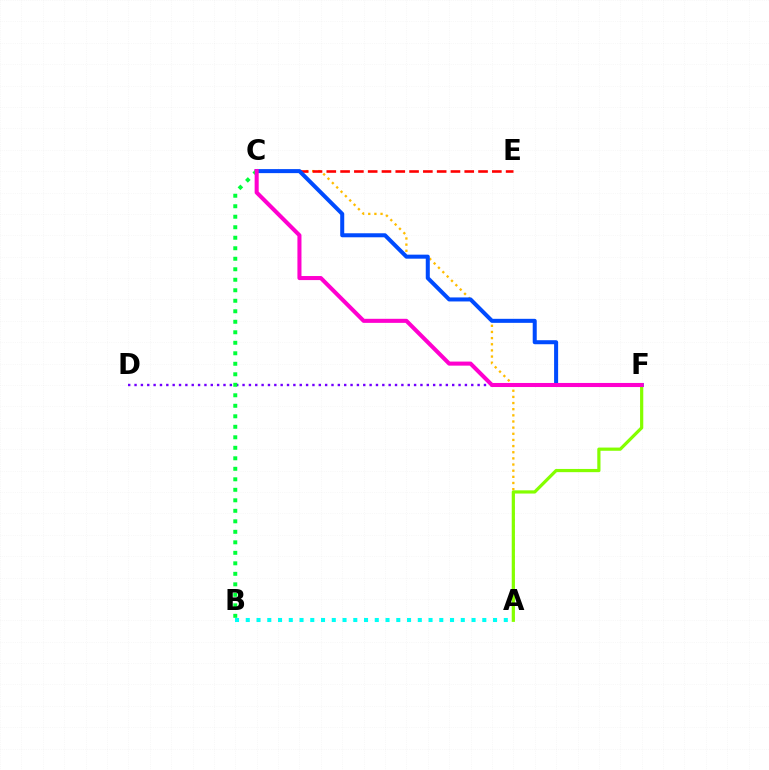{('A', 'C'): [{'color': '#ffbd00', 'line_style': 'dotted', 'thickness': 1.67}], ('A', 'B'): [{'color': '#00fff6', 'line_style': 'dotted', 'thickness': 2.92}], ('C', 'E'): [{'color': '#ff0000', 'line_style': 'dashed', 'thickness': 1.87}], ('A', 'F'): [{'color': '#84ff00', 'line_style': 'solid', 'thickness': 2.31}], ('C', 'F'): [{'color': '#004bff', 'line_style': 'solid', 'thickness': 2.9}, {'color': '#ff00cf', 'line_style': 'solid', 'thickness': 2.92}], ('D', 'F'): [{'color': '#7200ff', 'line_style': 'dotted', 'thickness': 1.73}], ('B', 'C'): [{'color': '#00ff39', 'line_style': 'dotted', 'thickness': 2.85}]}